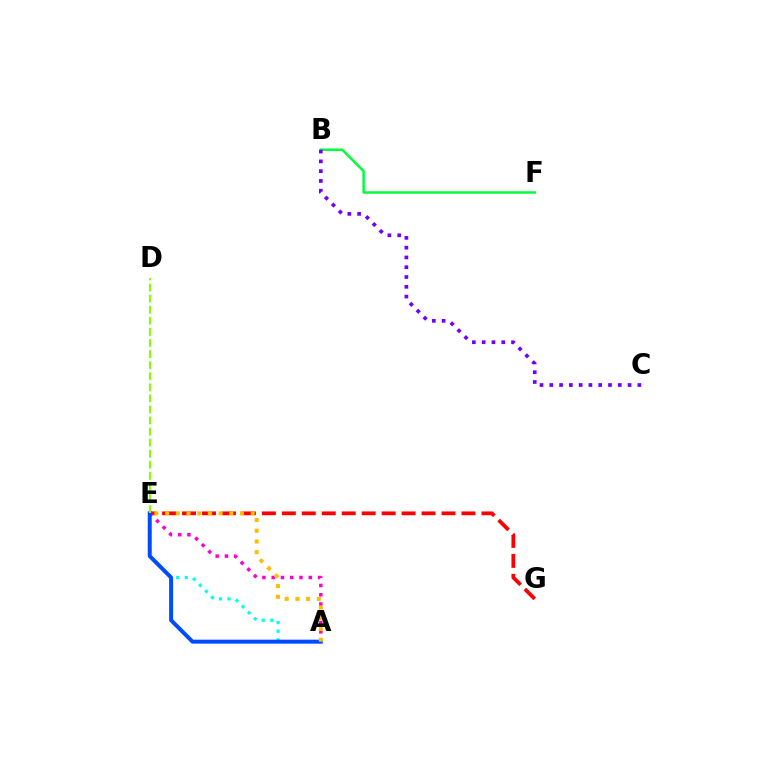{('A', 'E'): [{'color': '#00fff6', 'line_style': 'dotted', 'thickness': 2.34}, {'color': '#ff00cf', 'line_style': 'dotted', 'thickness': 2.52}, {'color': '#004bff', 'line_style': 'solid', 'thickness': 2.86}, {'color': '#ffbd00', 'line_style': 'dotted', 'thickness': 2.91}], ('E', 'G'): [{'color': '#ff0000', 'line_style': 'dashed', 'thickness': 2.71}], ('B', 'F'): [{'color': '#00ff39', 'line_style': 'solid', 'thickness': 1.8}], ('B', 'C'): [{'color': '#7200ff', 'line_style': 'dotted', 'thickness': 2.66}], ('D', 'E'): [{'color': '#84ff00', 'line_style': 'dashed', 'thickness': 1.5}]}